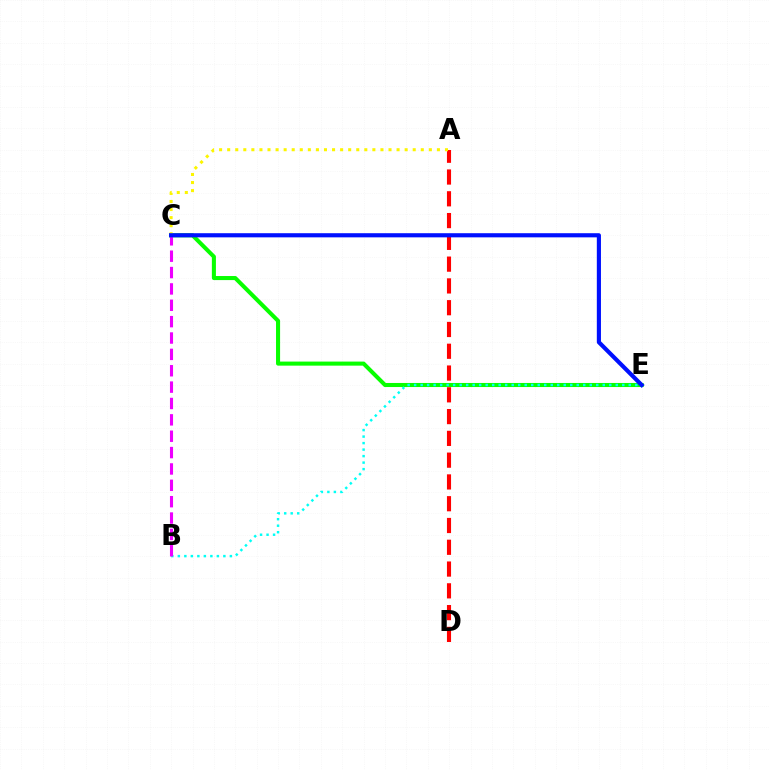{('C', 'E'): [{'color': '#08ff00', 'line_style': 'solid', 'thickness': 2.92}, {'color': '#0010ff', 'line_style': 'solid', 'thickness': 2.98}], ('A', 'D'): [{'color': '#ff0000', 'line_style': 'dashed', 'thickness': 2.96}], ('B', 'E'): [{'color': '#00fff6', 'line_style': 'dotted', 'thickness': 1.77}], ('B', 'C'): [{'color': '#ee00ff', 'line_style': 'dashed', 'thickness': 2.22}], ('A', 'C'): [{'color': '#fcf500', 'line_style': 'dotted', 'thickness': 2.19}]}